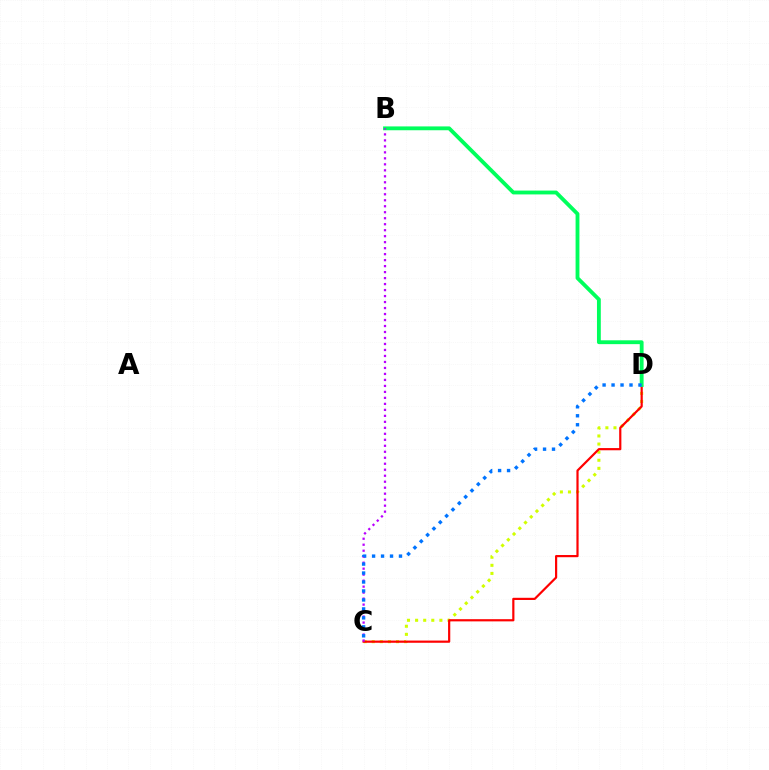{('C', 'D'): [{'color': '#d1ff00', 'line_style': 'dotted', 'thickness': 2.2}, {'color': '#ff0000', 'line_style': 'solid', 'thickness': 1.58}, {'color': '#0074ff', 'line_style': 'dotted', 'thickness': 2.44}], ('B', 'D'): [{'color': '#00ff5c', 'line_style': 'solid', 'thickness': 2.76}], ('B', 'C'): [{'color': '#b900ff', 'line_style': 'dotted', 'thickness': 1.63}]}